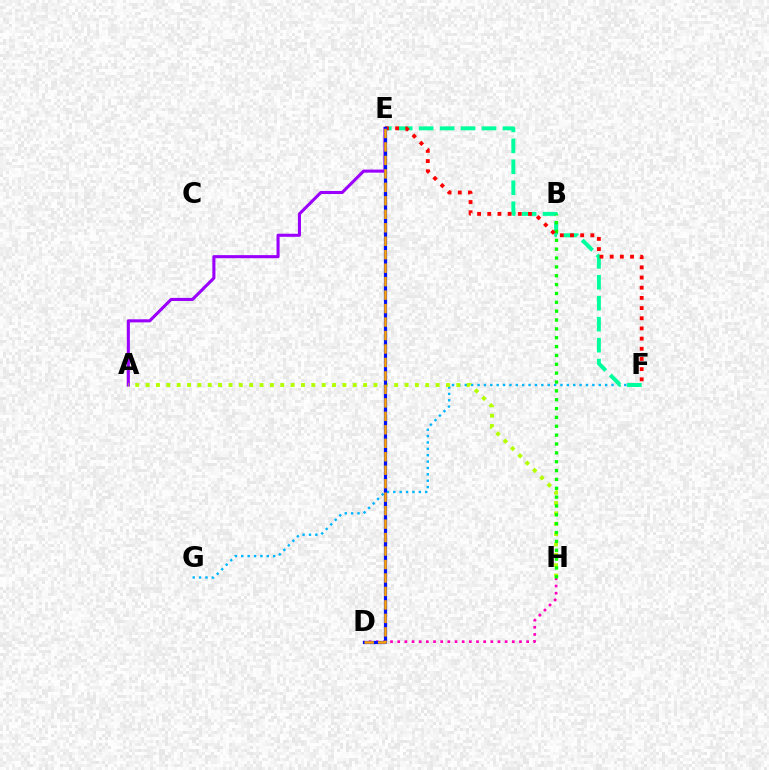{('D', 'H'): [{'color': '#ff00bd', 'line_style': 'dotted', 'thickness': 1.95}], ('A', 'E'): [{'color': '#9b00ff', 'line_style': 'solid', 'thickness': 2.22}], ('F', 'G'): [{'color': '#00b5ff', 'line_style': 'dotted', 'thickness': 1.73}], ('E', 'F'): [{'color': '#00ff9d', 'line_style': 'dashed', 'thickness': 2.85}, {'color': '#ff0000', 'line_style': 'dotted', 'thickness': 2.77}], ('A', 'H'): [{'color': '#b3ff00', 'line_style': 'dotted', 'thickness': 2.81}], ('B', 'H'): [{'color': '#08ff00', 'line_style': 'dotted', 'thickness': 2.41}], ('D', 'E'): [{'color': '#0010ff', 'line_style': 'solid', 'thickness': 2.3}, {'color': '#ffa500', 'line_style': 'dashed', 'thickness': 1.83}]}